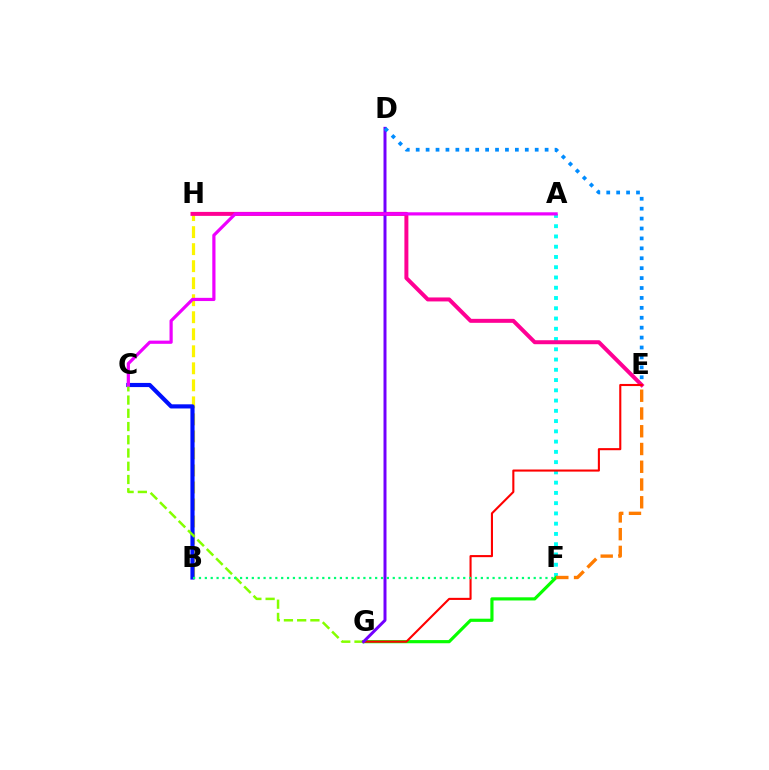{('B', 'H'): [{'color': '#fcf500', 'line_style': 'dashed', 'thickness': 2.31}], ('A', 'F'): [{'color': '#00fff6', 'line_style': 'dotted', 'thickness': 2.79}], ('F', 'G'): [{'color': '#08ff00', 'line_style': 'solid', 'thickness': 2.28}], ('E', 'H'): [{'color': '#ff0094', 'line_style': 'solid', 'thickness': 2.87}], ('B', 'C'): [{'color': '#0010ff', 'line_style': 'solid', 'thickness': 2.99}], ('E', 'F'): [{'color': '#ff7c00', 'line_style': 'dashed', 'thickness': 2.41}], ('C', 'G'): [{'color': '#84ff00', 'line_style': 'dashed', 'thickness': 1.8}], ('E', 'G'): [{'color': '#ff0000', 'line_style': 'solid', 'thickness': 1.51}], ('D', 'G'): [{'color': '#7200ff', 'line_style': 'solid', 'thickness': 2.15}], ('B', 'F'): [{'color': '#00ff74', 'line_style': 'dotted', 'thickness': 1.6}], ('D', 'E'): [{'color': '#008cff', 'line_style': 'dotted', 'thickness': 2.69}], ('A', 'C'): [{'color': '#ee00ff', 'line_style': 'solid', 'thickness': 2.3}]}